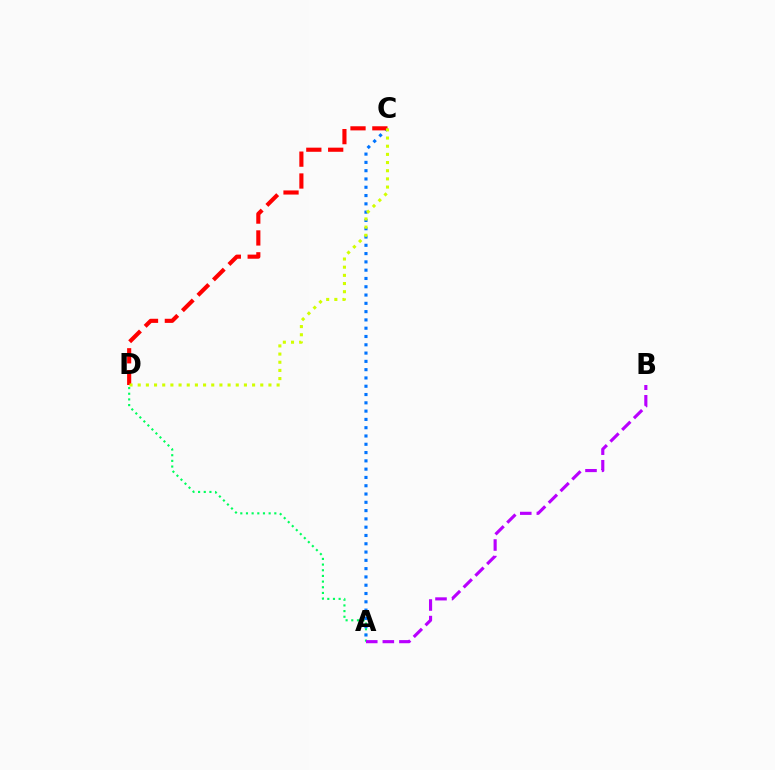{('A', 'D'): [{'color': '#00ff5c', 'line_style': 'dotted', 'thickness': 1.54}], ('A', 'C'): [{'color': '#0074ff', 'line_style': 'dotted', 'thickness': 2.25}], ('C', 'D'): [{'color': '#ff0000', 'line_style': 'dashed', 'thickness': 2.97}, {'color': '#d1ff00', 'line_style': 'dotted', 'thickness': 2.22}], ('A', 'B'): [{'color': '#b900ff', 'line_style': 'dashed', 'thickness': 2.25}]}